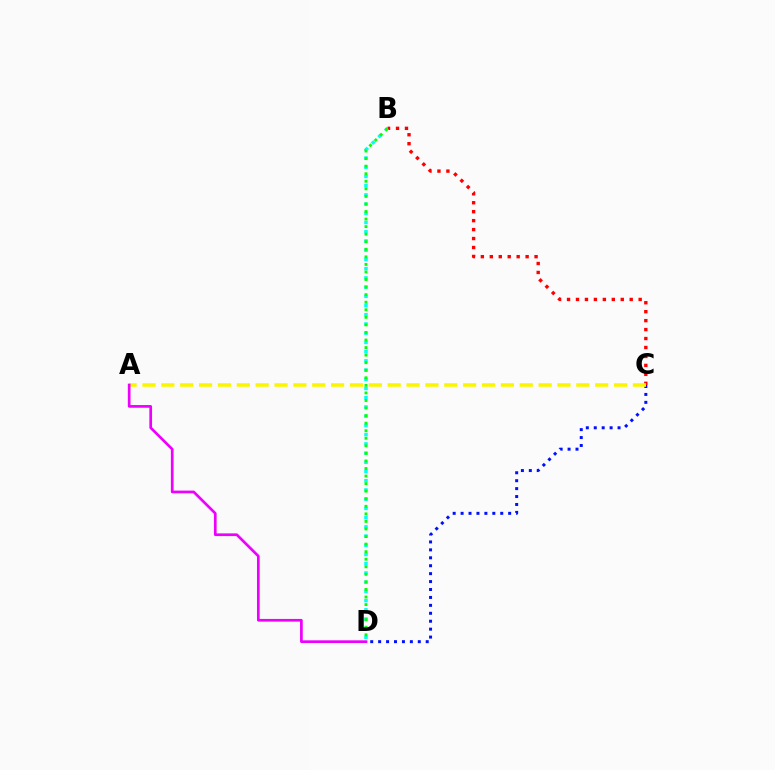{('C', 'D'): [{'color': '#0010ff', 'line_style': 'dotted', 'thickness': 2.15}], ('B', 'C'): [{'color': '#ff0000', 'line_style': 'dotted', 'thickness': 2.43}], ('A', 'C'): [{'color': '#fcf500', 'line_style': 'dashed', 'thickness': 2.56}], ('B', 'D'): [{'color': '#00fff6', 'line_style': 'dotted', 'thickness': 2.51}, {'color': '#08ff00', 'line_style': 'dotted', 'thickness': 2.05}], ('A', 'D'): [{'color': '#ee00ff', 'line_style': 'solid', 'thickness': 1.95}]}